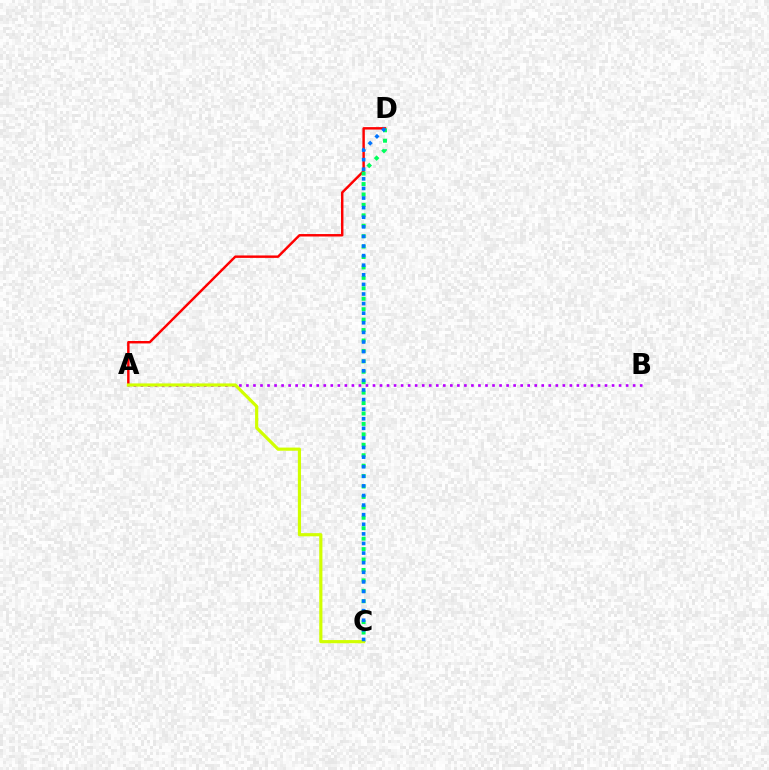{('A', 'B'): [{'color': '#b900ff', 'line_style': 'dotted', 'thickness': 1.91}], ('A', 'D'): [{'color': '#ff0000', 'line_style': 'solid', 'thickness': 1.76}], ('C', 'D'): [{'color': '#00ff5c', 'line_style': 'dotted', 'thickness': 2.83}, {'color': '#0074ff', 'line_style': 'dotted', 'thickness': 2.61}], ('A', 'C'): [{'color': '#d1ff00', 'line_style': 'solid', 'thickness': 2.28}]}